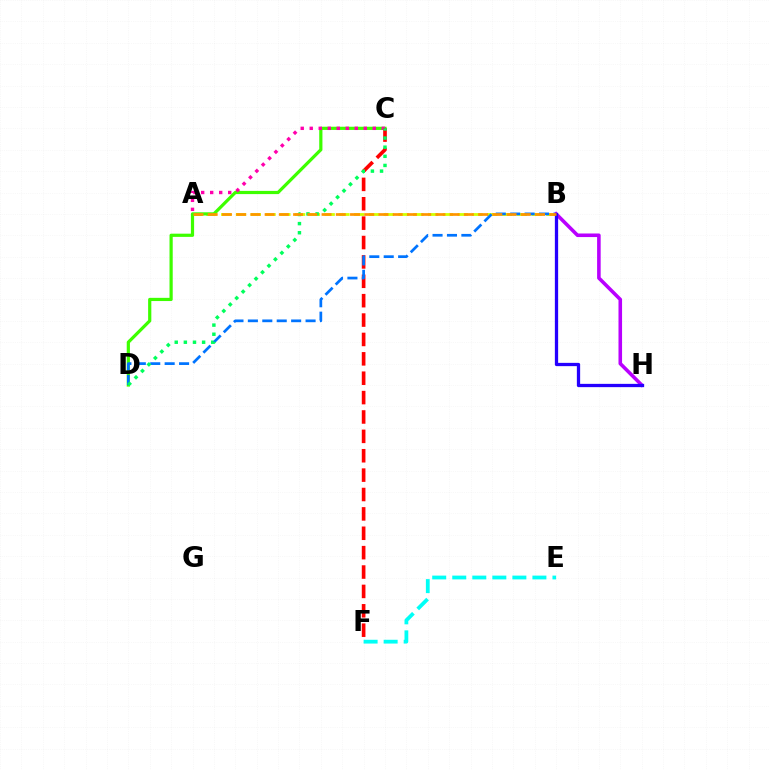{('A', 'B'): [{'color': '#d1ff00', 'line_style': 'dashed', 'thickness': 2.01}, {'color': '#ff9400', 'line_style': 'dashed', 'thickness': 1.93}], ('C', 'D'): [{'color': '#3dff00', 'line_style': 'solid', 'thickness': 2.31}, {'color': '#00ff5c', 'line_style': 'dotted', 'thickness': 2.48}], ('A', 'C'): [{'color': '#ff00ac', 'line_style': 'dotted', 'thickness': 2.45}], ('E', 'F'): [{'color': '#00fff6', 'line_style': 'dashed', 'thickness': 2.72}], ('C', 'F'): [{'color': '#ff0000', 'line_style': 'dashed', 'thickness': 2.63}], ('B', 'D'): [{'color': '#0074ff', 'line_style': 'dashed', 'thickness': 1.96}], ('B', 'H'): [{'color': '#b900ff', 'line_style': 'solid', 'thickness': 2.57}, {'color': '#2500ff', 'line_style': 'solid', 'thickness': 2.36}]}